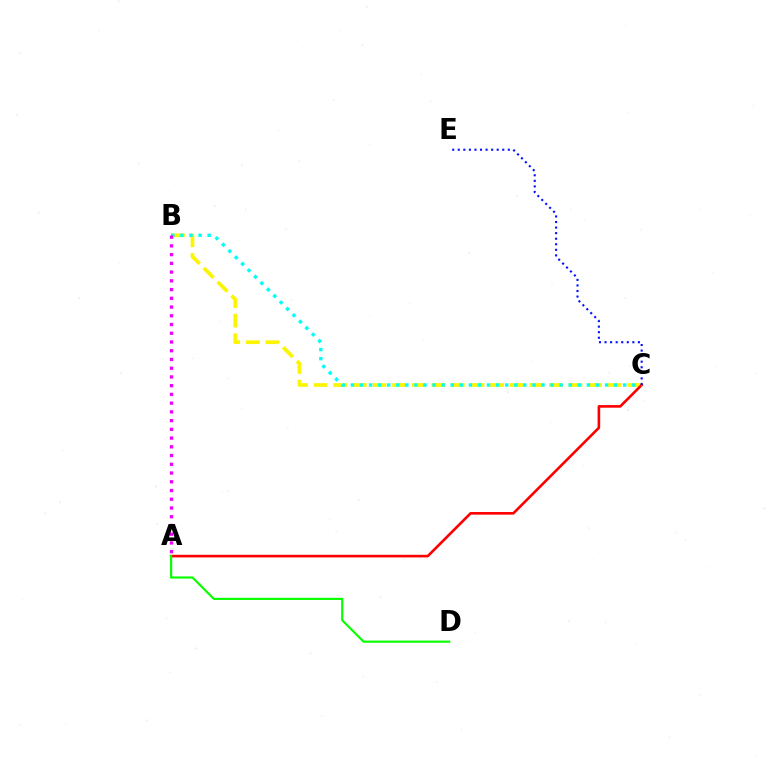{('B', 'C'): [{'color': '#fcf500', 'line_style': 'dashed', 'thickness': 2.66}, {'color': '#00fff6', 'line_style': 'dotted', 'thickness': 2.47}], ('A', 'C'): [{'color': '#ff0000', 'line_style': 'solid', 'thickness': 1.88}], ('C', 'E'): [{'color': '#0010ff', 'line_style': 'dotted', 'thickness': 1.51}], ('A', 'B'): [{'color': '#ee00ff', 'line_style': 'dotted', 'thickness': 2.37}], ('A', 'D'): [{'color': '#08ff00', 'line_style': 'solid', 'thickness': 1.56}]}